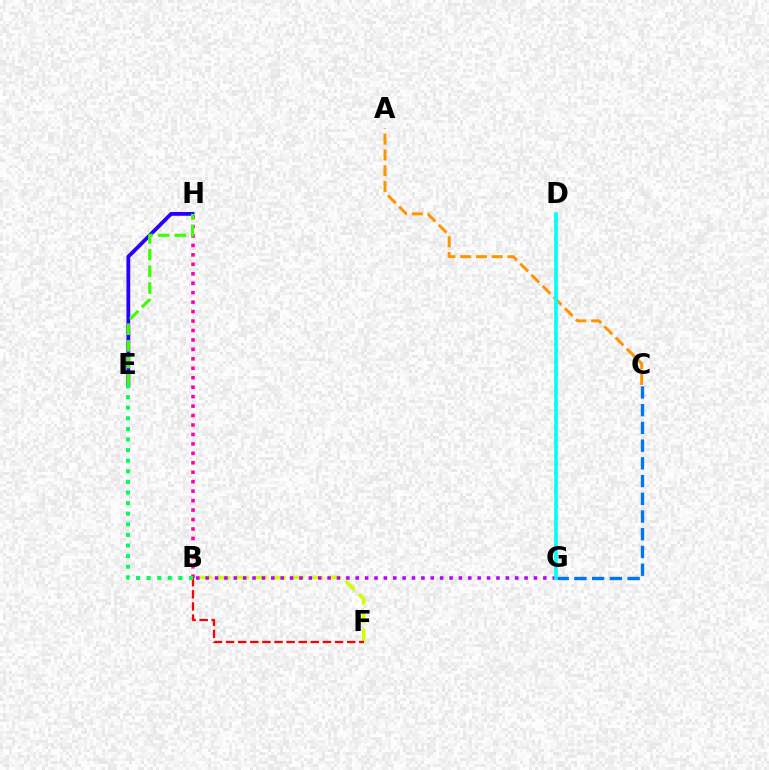{('B', 'F'): [{'color': '#d1ff00', 'line_style': 'dashed', 'thickness': 2.51}, {'color': '#ff0000', 'line_style': 'dashed', 'thickness': 1.64}], ('E', 'H'): [{'color': '#2500ff', 'line_style': 'solid', 'thickness': 2.72}, {'color': '#3dff00', 'line_style': 'dashed', 'thickness': 2.26}], ('B', 'G'): [{'color': '#b900ff', 'line_style': 'dotted', 'thickness': 2.55}], ('A', 'C'): [{'color': '#ff9400', 'line_style': 'dashed', 'thickness': 2.14}], ('C', 'G'): [{'color': '#0074ff', 'line_style': 'dashed', 'thickness': 2.41}], ('B', 'H'): [{'color': '#ff00ac', 'line_style': 'dotted', 'thickness': 2.57}], ('D', 'G'): [{'color': '#00fff6', 'line_style': 'solid', 'thickness': 2.63}], ('B', 'E'): [{'color': '#00ff5c', 'line_style': 'dotted', 'thickness': 2.88}]}